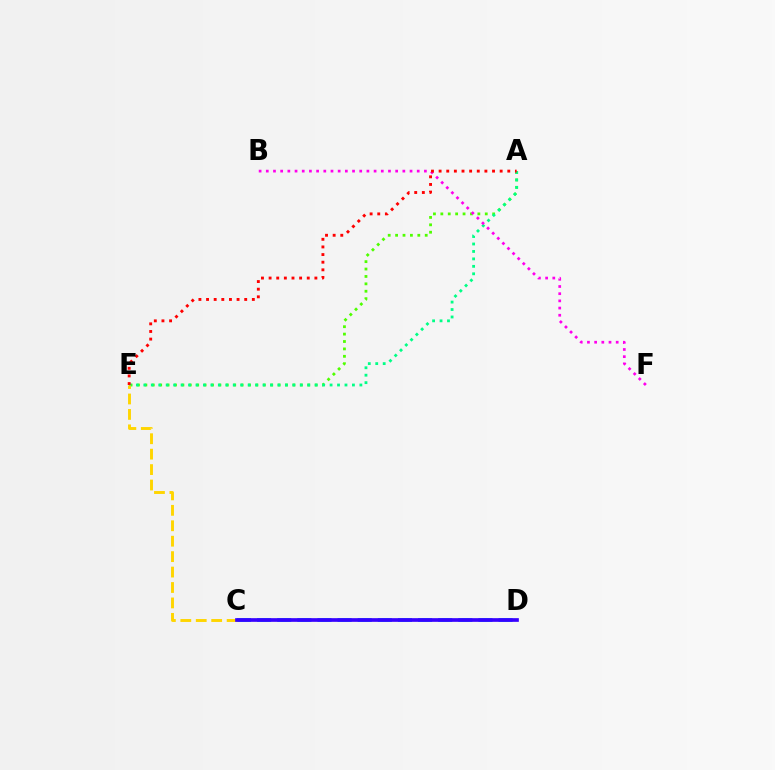{('A', 'E'): [{'color': '#4fff00', 'line_style': 'dotted', 'thickness': 2.01}, {'color': '#00ff86', 'line_style': 'dotted', 'thickness': 2.02}, {'color': '#ff0000', 'line_style': 'dotted', 'thickness': 2.07}], ('C', 'D'): [{'color': '#009eff', 'line_style': 'dashed', 'thickness': 2.73}, {'color': '#3700ff', 'line_style': 'solid', 'thickness': 2.65}], ('C', 'E'): [{'color': '#ffd500', 'line_style': 'dashed', 'thickness': 2.1}], ('B', 'F'): [{'color': '#ff00ed', 'line_style': 'dotted', 'thickness': 1.95}]}